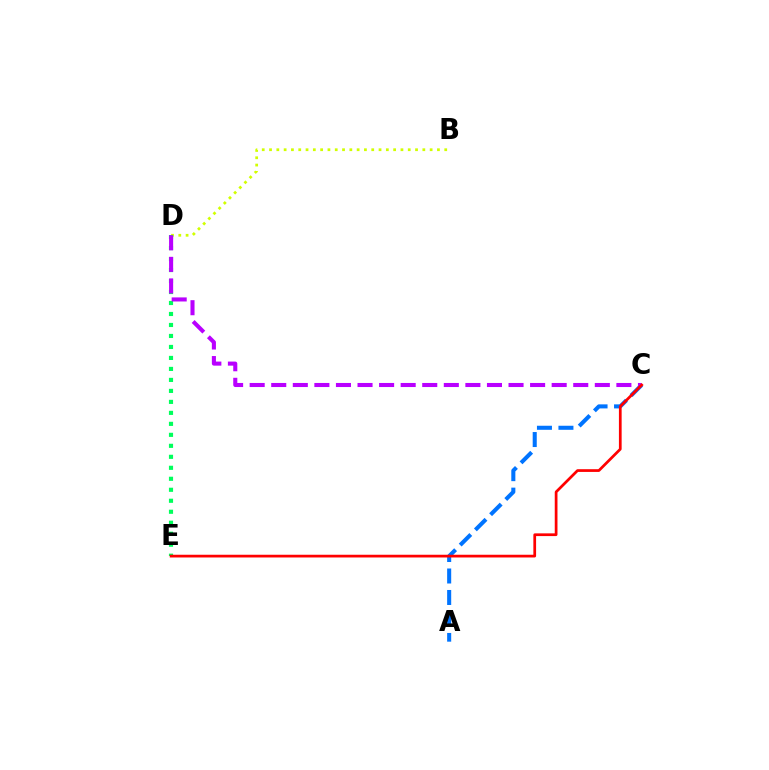{('A', 'C'): [{'color': '#0074ff', 'line_style': 'dashed', 'thickness': 2.92}], ('B', 'D'): [{'color': '#d1ff00', 'line_style': 'dotted', 'thickness': 1.98}], ('D', 'E'): [{'color': '#00ff5c', 'line_style': 'dotted', 'thickness': 2.99}], ('C', 'D'): [{'color': '#b900ff', 'line_style': 'dashed', 'thickness': 2.93}], ('C', 'E'): [{'color': '#ff0000', 'line_style': 'solid', 'thickness': 1.96}]}